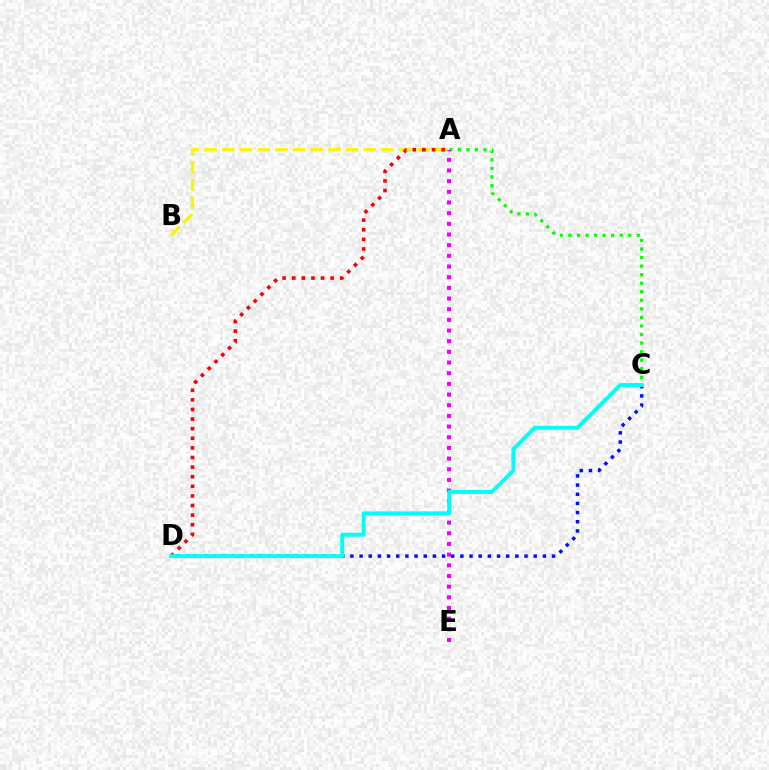{('C', 'D'): [{'color': '#0010ff', 'line_style': 'dotted', 'thickness': 2.49}, {'color': '#00fff6', 'line_style': 'solid', 'thickness': 2.82}], ('A', 'B'): [{'color': '#fcf500', 'line_style': 'dashed', 'thickness': 2.41}], ('A', 'C'): [{'color': '#08ff00', 'line_style': 'dotted', 'thickness': 2.32}], ('A', 'D'): [{'color': '#ff0000', 'line_style': 'dotted', 'thickness': 2.61}], ('A', 'E'): [{'color': '#ee00ff', 'line_style': 'dotted', 'thickness': 2.9}]}